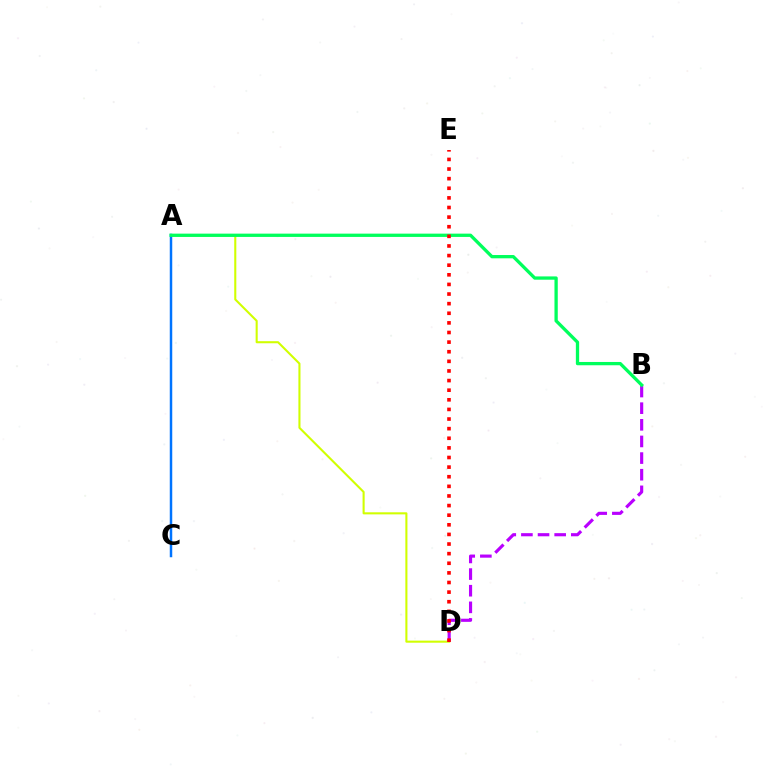{('A', 'D'): [{'color': '#d1ff00', 'line_style': 'solid', 'thickness': 1.5}], ('B', 'D'): [{'color': '#b900ff', 'line_style': 'dashed', 'thickness': 2.26}], ('A', 'C'): [{'color': '#0074ff', 'line_style': 'solid', 'thickness': 1.79}], ('A', 'B'): [{'color': '#00ff5c', 'line_style': 'solid', 'thickness': 2.37}], ('D', 'E'): [{'color': '#ff0000', 'line_style': 'dotted', 'thickness': 2.61}]}